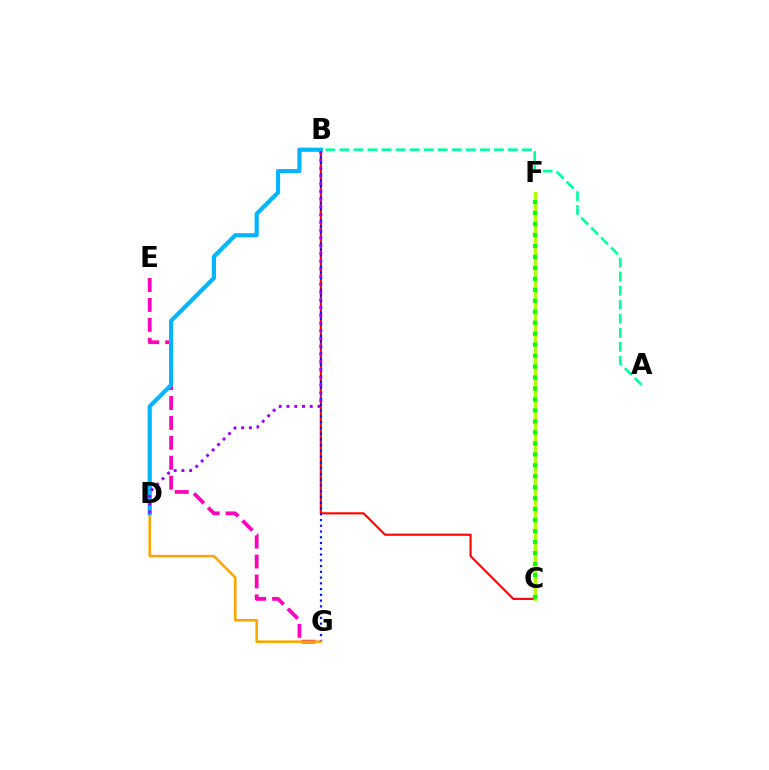{('B', 'C'): [{'color': '#ff0000', 'line_style': 'solid', 'thickness': 1.53}], ('E', 'G'): [{'color': '#ff00bd', 'line_style': 'dashed', 'thickness': 2.71}], ('B', 'G'): [{'color': '#0010ff', 'line_style': 'dotted', 'thickness': 1.56}], ('C', 'F'): [{'color': '#b3ff00', 'line_style': 'solid', 'thickness': 2.49}, {'color': '#08ff00', 'line_style': 'dotted', 'thickness': 2.98}], ('D', 'G'): [{'color': '#ffa500', 'line_style': 'solid', 'thickness': 1.85}], ('A', 'B'): [{'color': '#00ff9d', 'line_style': 'dashed', 'thickness': 1.91}], ('B', 'D'): [{'color': '#00b5ff', 'line_style': 'solid', 'thickness': 2.99}, {'color': '#9b00ff', 'line_style': 'dotted', 'thickness': 2.1}]}